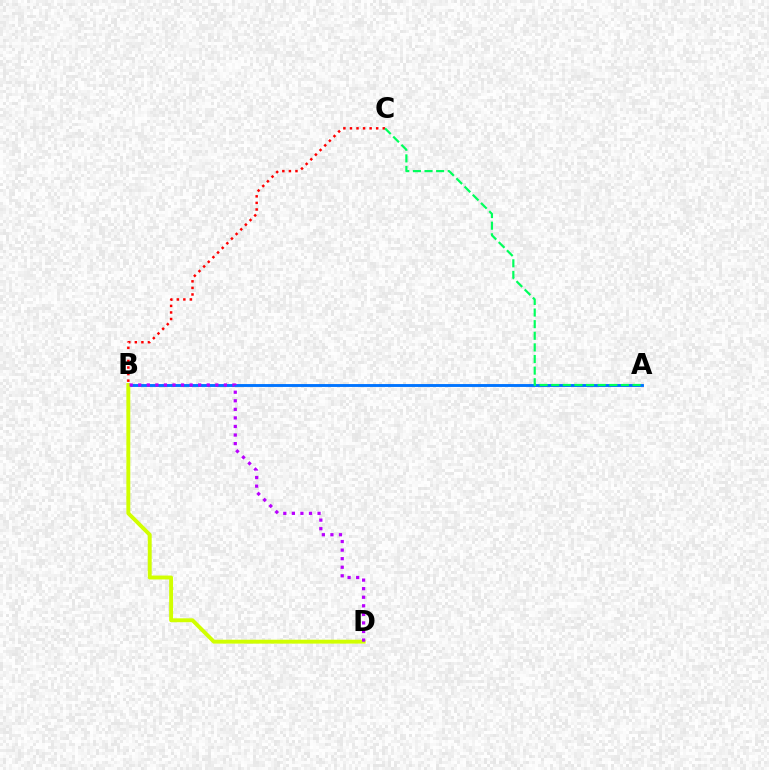{('B', 'C'): [{'color': '#ff0000', 'line_style': 'dotted', 'thickness': 1.78}], ('A', 'B'): [{'color': '#0074ff', 'line_style': 'solid', 'thickness': 2.08}], ('A', 'C'): [{'color': '#00ff5c', 'line_style': 'dashed', 'thickness': 1.58}], ('B', 'D'): [{'color': '#d1ff00', 'line_style': 'solid', 'thickness': 2.81}, {'color': '#b900ff', 'line_style': 'dotted', 'thickness': 2.33}]}